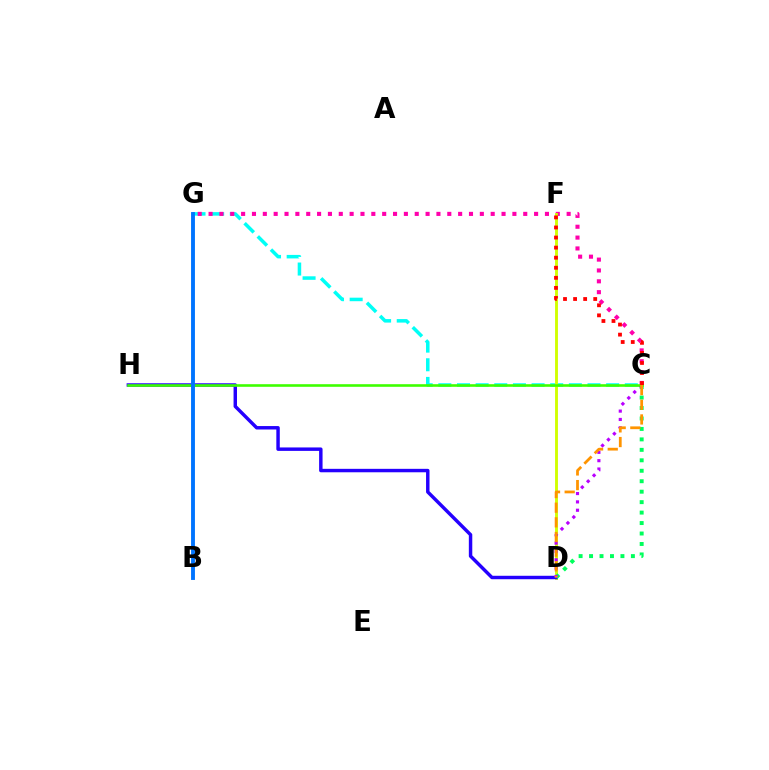{('C', 'G'): [{'color': '#00fff6', 'line_style': 'dashed', 'thickness': 2.53}, {'color': '#ff00ac', 'line_style': 'dotted', 'thickness': 2.95}], ('D', 'F'): [{'color': '#d1ff00', 'line_style': 'solid', 'thickness': 2.07}], ('D', 'H'): [{'color': '#2500ff', 'line_style': 'solid', 'thickness': 2.48}], ('C', 'D'): [{'color': '#00ff5c', 'line_style': 'dotted', 'thickness': 2.84}, {'color': '#b900ff', 'line_style': 'dotted', 'thickness': 2.27}, {'color': '#ff9400', 'line_style': 'dashed', 'thickness': 1.99}], ('C', 'H'): [{'color': '#3dff00', 'line_style': 'solid', 'thickness': 1.87}], ('B', 'G'): [{'color': '#0074ff', 'line_style': 'solid', 'thickness': 2.79}], ('C', 'F'): [{'color': '#ff0000', 'line_style': 'dotted', 'thickness': 2.74}]}